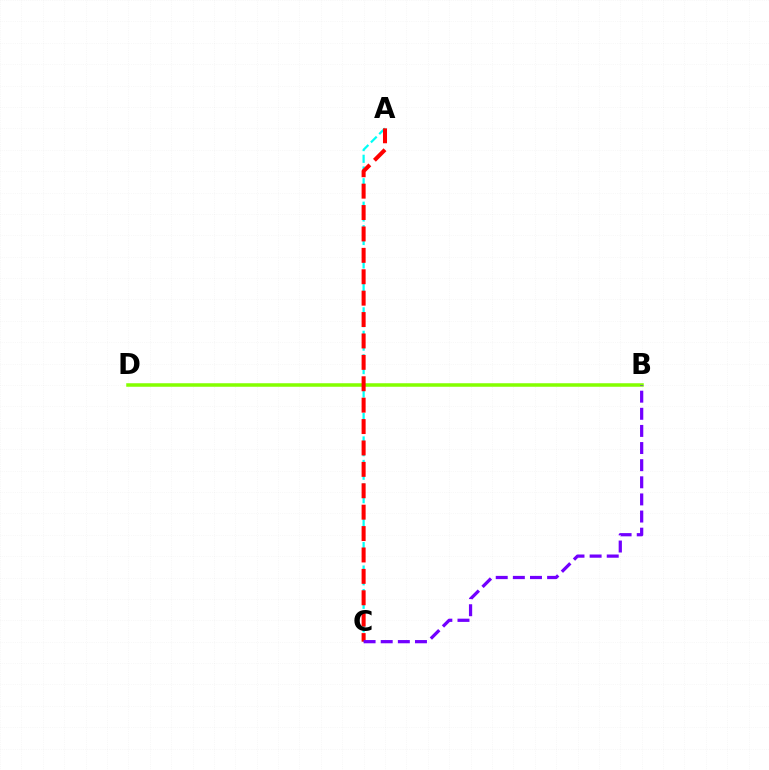{('B', 'D'): [{'color': '#84ff00', 'line_style': 'solid', 'thickness': 2.53}], ('A', 'C'): [{'color': '#00fff6', 'line_style': 'dashed', 'thickness': 1.59}, {'color': '#ff0000', 'line_style': 'dashed', 'thickness': 2.91}], ('B', 'C'): [{'color': '#7200ff', 'line_style': 'dashed', 'thickness': 2.33}]}